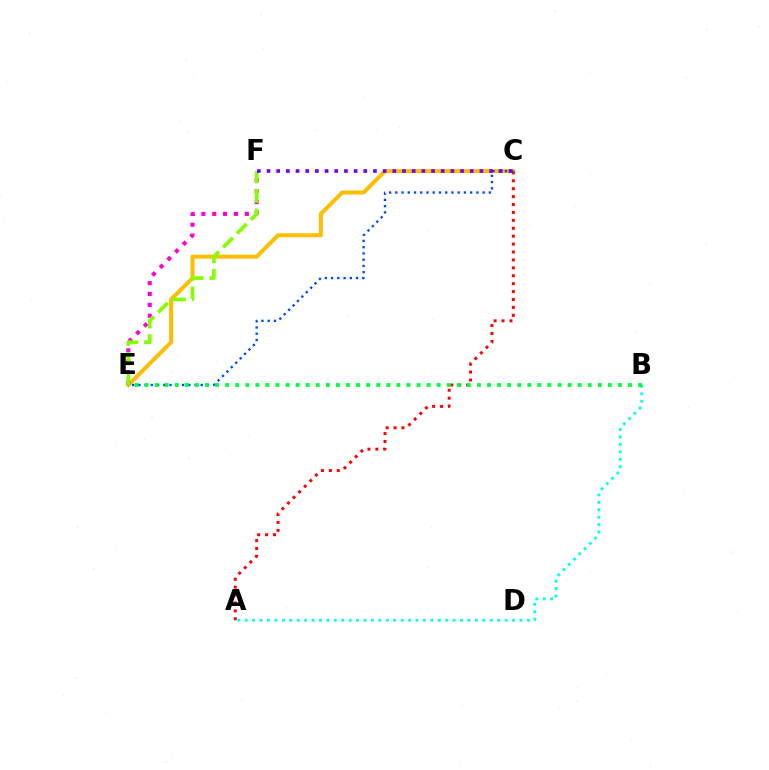{('C', 'E'): [{'color': '#ffbd00', 'line_style': 'solid', 'thickness': 2.88}, {'color': '#004bff', 'line_style': 'dotted', 'thickness': 1.69}], ('E', 'F'): [{'color': '#ff00cf', 'line_style': 'dotted', 'thickness': 2.95}, {'color': '#84ff00', 'line_style': 'dashed', 'thickness': 2.65}], ('A', 'C'): [{'color': '#ff0000', 'line_style': 'dotted', 'thickness': 2.15}], ('A', 'B'): [{'color': '#00fff6', 'line_style': 'dotted', 'thickness': 2.02}], ('C', 'F'): [{'color': '#7200ff', 'line_style': 'dotted', 'thickness': 2.63}], ('B', 'E'): [{'color': '#00ff39', 'line_style': 'dotted', 'thickness': 2.74}]}